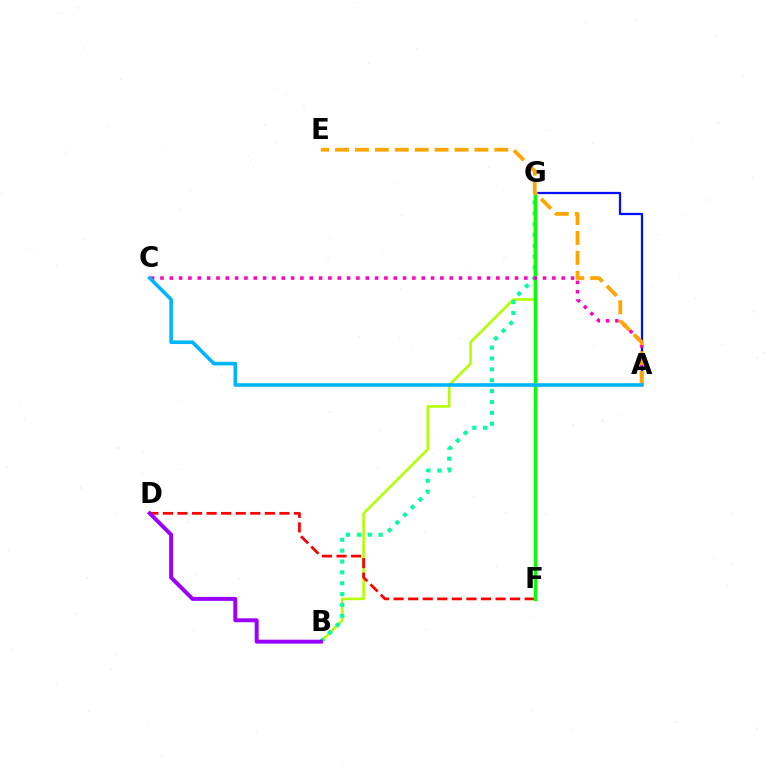{('B', 'G'): [{'color': '#b3ff00', 'line_style': 'solid', 'thickness': 1.85}, {'color': '#00ff9d', 'line_style': 'dotted', 'thickness': 2.95}], ('D', 'F'): [{'color': '#ff0000', 'line_style': 'dashed', 'thickness': 1.98}], ('A', 'G'): [{'color': '#0010ff', 'line_style': 'solid', 'thickness': 1.62}], ('F', 'G'): [{'color': '#08ff00', 'line_style': 'solid', 'thickness': 2.4}], ('B', 'D'): [{'color': '#9b00ff', 'line_style': 'solid', 'thickness': 2.84}], ('A', 'C'): [{'color': '#ff00bd', 'line_style': 'dotted', 'thickness': 2.54}, {'color': '#00b5ff', 'line_style': 'solid', 'thickness': 2.6}], ('A', 'E'): [{'color': '#ffa500', 'line_style': 'dashed', 'thickness': 2.7}]}